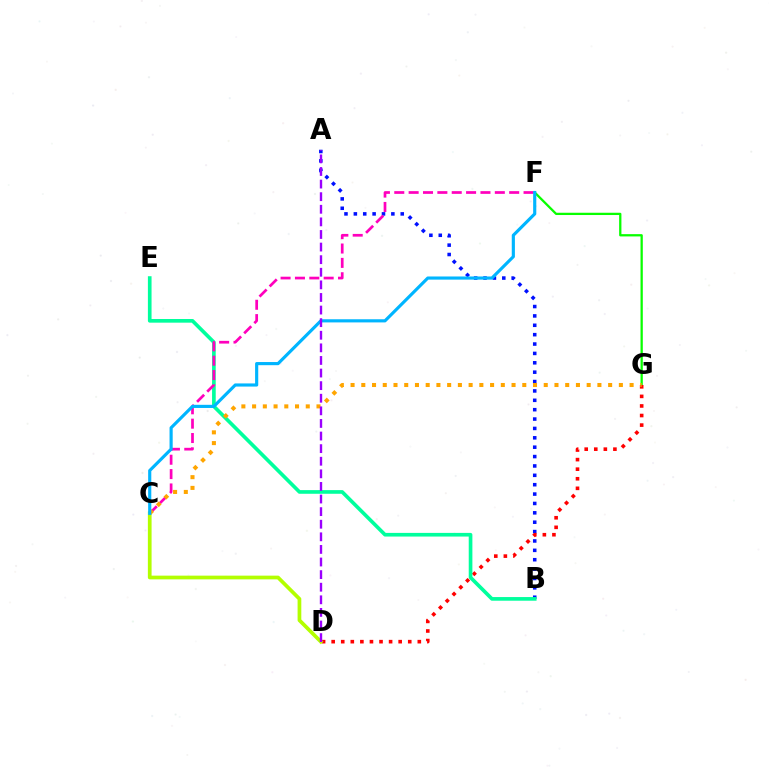{('A', 'B'): [{'color': '#0010ff', 'line_style': 'dotted', 'thickness': 2.55}], ('F', 'G'): [{'color': '#08ff00', 'line_style': 'solid', 'thickness': 1.64}], ('D', 'G'): [{'color': '#ff0000', 'line_style': 'dotted', 'thickness': 2.6}], ('B', 'E'): [{'color': '#00ff9d', 'line_style': 'solid', 'thickness': 2.63}], ('C', 'F'): [{'color': '#ff00bd', 'line_style': 'dashed', 'thickness': 1.95}, {'color': '#00b5ff', 'line_style': 'solid', 'thickness': 2.27}], ('C', 'D'): [{'color': '#b3ff00', 'line_style': 'solid', 'thickness': 2.68}], ('C', 'G'): [{'color': '#ffa500', 'line_style': 'dotted', 'thickness': 2.92}], ('A', 'D'): [{'color': '#9b00ff', 'line_style': 'dashed', 'thickness': 1.71}]}